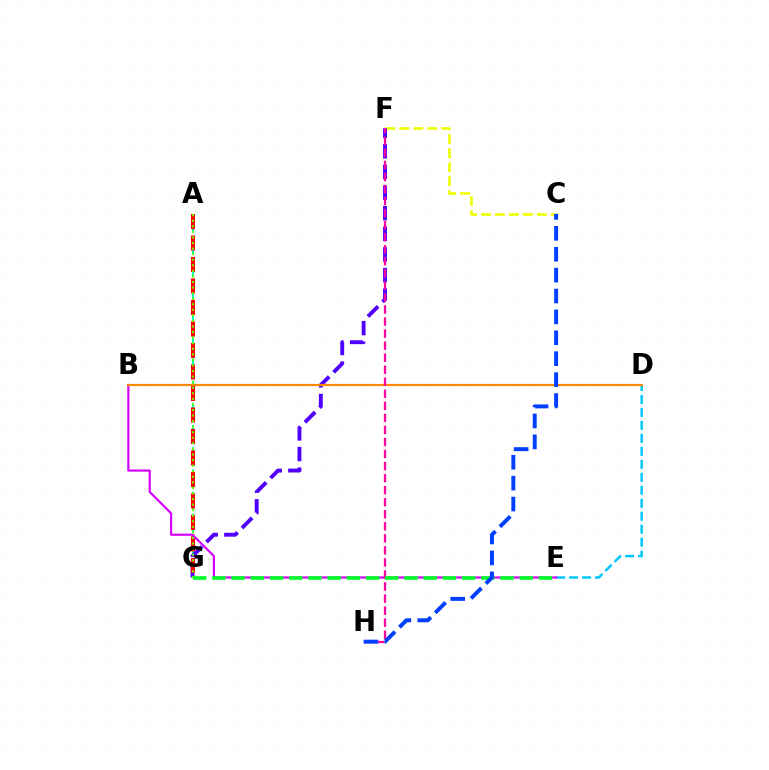{('C', 'F'): [{'color': '#eeff00', 'line_style': 'dashed', 'thickness': 1.9}], ('D', 'E'): [{'color': '#00c7ff', 'line_style': 'dashed', 'thickness': 1.76}], ('A', 'G'): [{'color': '#00ffaf', 'line_style': 'dashed', 'thickness': 1.51}, {'color': '#ff0000', 'line_style': 'dashed', 'thickness': 2.92}, {'color': '#66ff00', 'line_style': 'dotted', 'thickness': 1.51}], ('F', 'G'): [{'color': '#4f00ff', 'line_style': 'dashed', 'thickness': 2.8}], ('B', 'E'): [{'color': '#d600ff', 'line_style': 'solid', 'thickness': 1.56}], ('B', 'D'): [{'color': '#ff8800', 'line_style': 'solid', 'thickness': 1.55}], ('F', 'H'): [{'color': '#ff00a0', 'line_style': 'dashed', 'thickness': 1.64}], ('E', 'G'): [{'color': '#00ff27', 'line_style': 'dashed', 'thickness': 2.61}], ('C', 'H'): [{'color': '#003fff', 'line_style': 'dashed', 'thickness': 2.84}]}